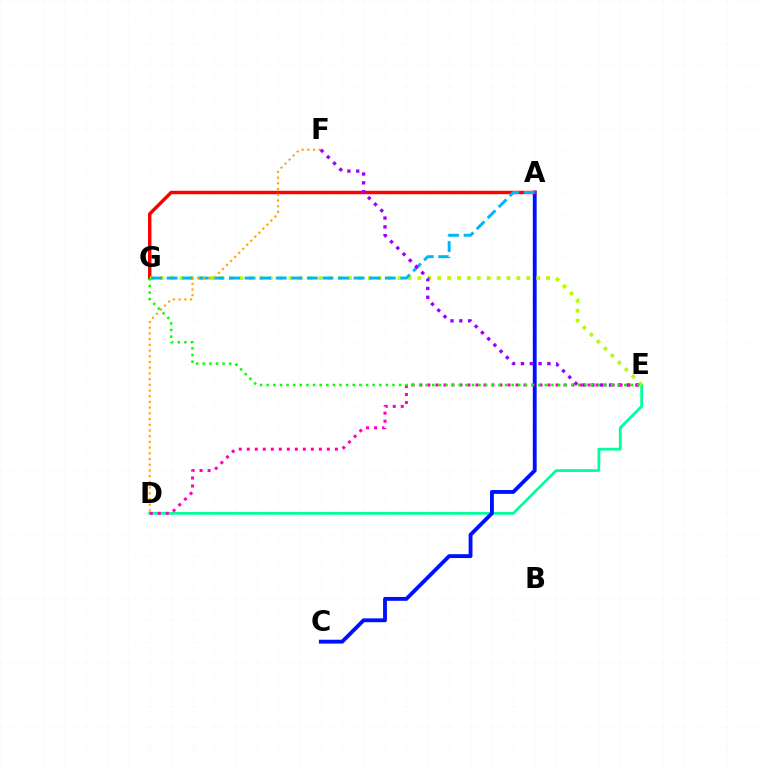{('D', 'E'): [{'color': '#00ff9d', 'line_style': 'solid', 'thickness': 2.0}, {'color': '#ff00bd', 'line_style': 'dotted', 'thickness': 2.18}], ('A', 'C'): [{'color': '#0010ff', 'line_style': 'solid', 'thickness': 2.78}], ('A', 'G'): [{'color': '#ff0000', 'line_style': 'solid', 'thickness': 2.48}, {'color': '#00b5ff', 'line_style': 'dashed', 'thickness': 2.12}], ('E', 'G'): [{'color': '#b3ff00', 'line_style': 'dotted', 'thickness': 2.69}, {'color': '#08ff00', 'line_style': 'dotted', 'thickness': 1.8}], ('D', 'F'): [{'color': '#ffa500', 'line_style': 'dotted', 'thickness': 1.55}], ('E', 'F'): [{'color': '#9b00ff', 'line_style': 'dotted', 'thickness': 2.39}]}